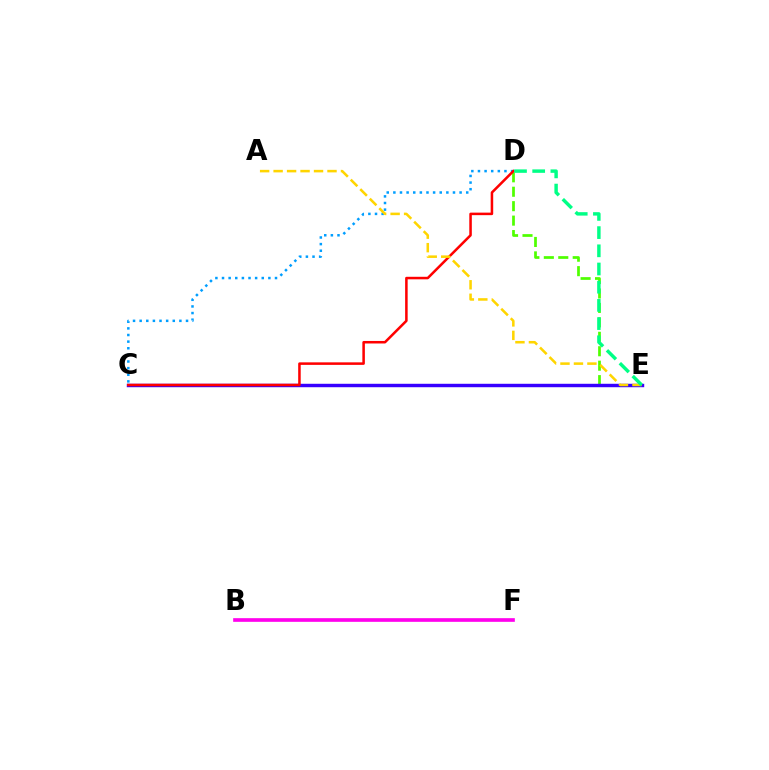{('D', 'E'): [{'color': '#4fff00', 'line_style': 'dashed', 'thickness': 1.96}, {'color': '#00ff86', 'line_style': 'dashed', 'thickness': 2.47}], ('C', 'D'): [{'color': '#009eff', 'line_style': 'dotted', 'thickness': 1.8}, {'color': '#ff0000', 'line_style': 'solid', 'thickness': 1.82}], ('C', 'E'): [{'color': '#3700ff', 'line_style': 'solid', 'thickness': 2.47}], ('A', 'E'): [{'color': '#ffd500', 'line_style': 'dashed', 'thickness': 1.83}], ('B', 'F'): [{'color': '#ff00ed', 'line_style': 'solid', 'thickness': 2.64}]}